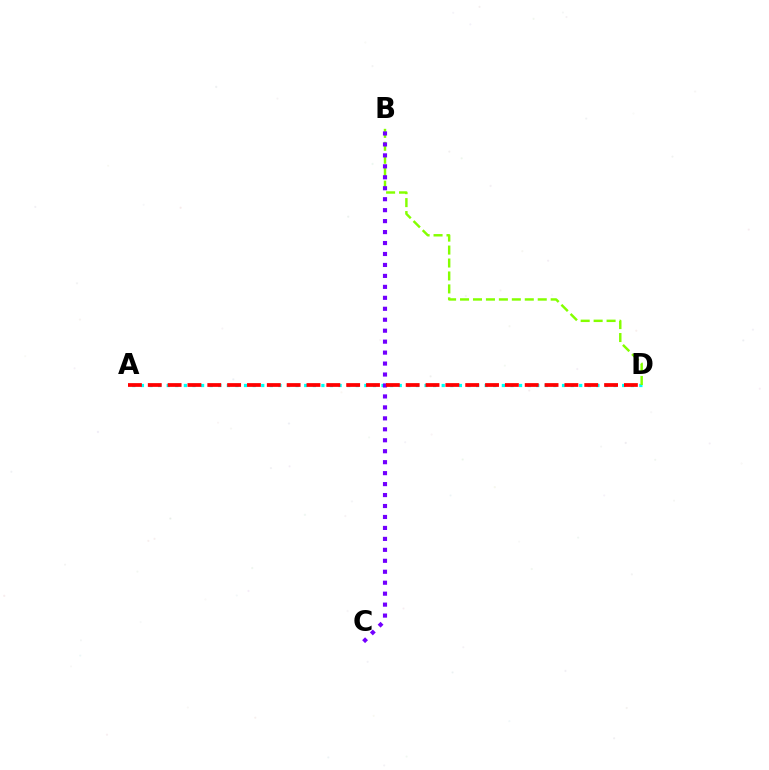{('A', 'D'): [{'color': '#00fff6', 'line_style': 'dotted', 'thickness': 2.33}, {'color': '#ff0000', 'line_style': 'dashed', 'thickness': 2.7}], ('B', 'D'): [{'color': '#84ff00', 'line_style': 'dashed', 'thickness': 1.76}], ('B', 'C'): [{'color': '#7200ff', 'line_style': 'dotted', 'thickness': 2.98}]}